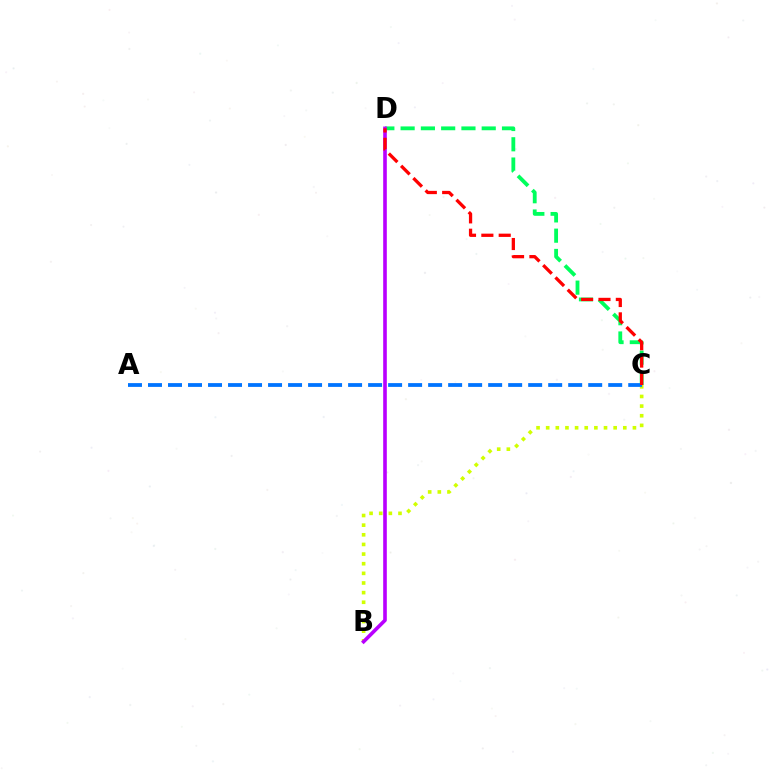{('B', 'C'): [{'color': '#d1ff00', 'line_style': 'dotted', 'thickness': 2.62}], ('C', 'D'): [{'color': '#00ff5c', 'line_style': 'dashed', 'thickness': 2.75}, {'color': '#ff0000', 'line_style': 'dashed', 'thickness': 2.36}], ('B', 'D'): [{'color': '#b900ff', 'line_style': 'solid', 'thickness': 2.61}], ('A', 'C'): [{'color': '#0074ff', 'line_style': 'dashed', 'thickness': 2.72}]}